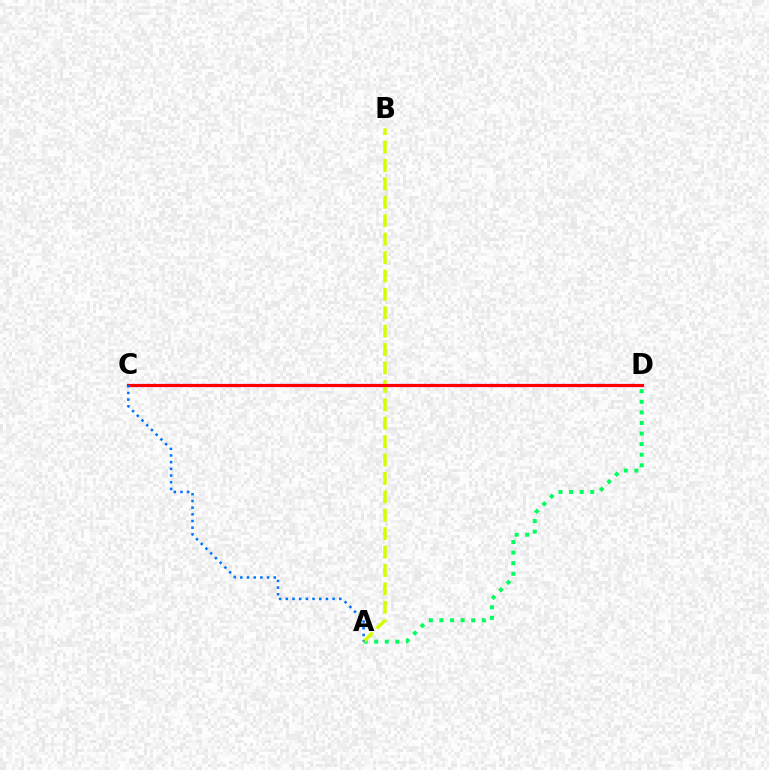{('A', 'D'): [{'color': '#00ff5c', 'line_style': 'dotted', 'thickness': 2.88}], ('C', 'D'): [{'color': '#b900ff', 'line_style': 'solid', 'thickness': 2.3}, {'color': '#ff0000', 'line_style': 'solid', 'thickness': 2.2}], ('A', 'B'): [{'color': '#d1ff00', 'line_style': 'dashed', 'thickness': 2.5}], ('A', 'C'): [{'color': '#0074ff', 'line_style': 'dotted', 'thickness': 1.82}]}